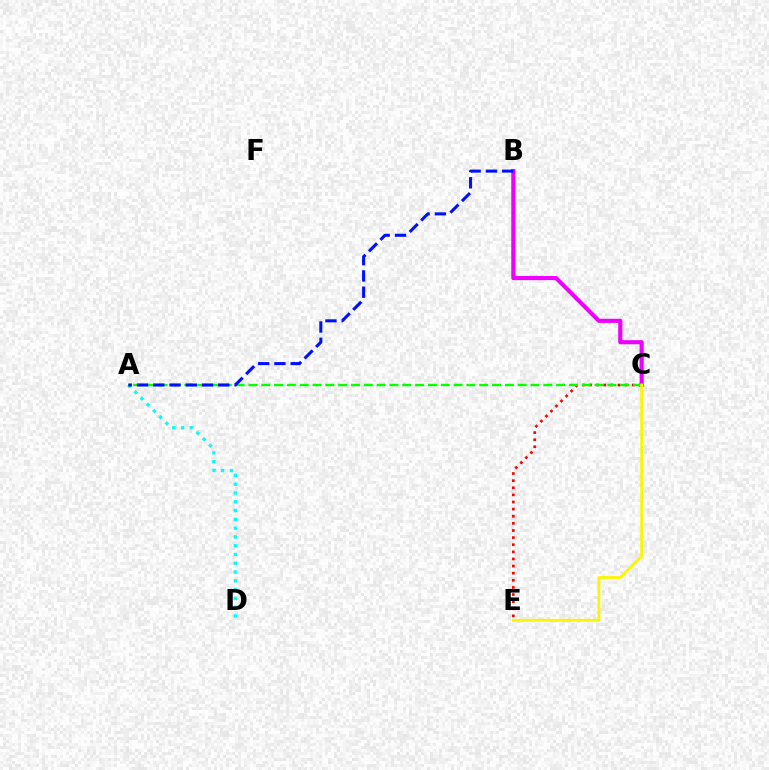{('A', 'D'): [{'color': '#00fff6', 'line_style': 'dotted', 'thickness': 2.39}], ('C', 'E'): [{'color': '#ff0000', 'line_style': 'dotted', 'thickness': 1.93}, {'color': '#fcf500', 'line_style': 'solid', 'thickness': 2.03}], ('B', 'C'): [{'color': '#ee00ff', 'line_style': 'solid', 'thickness': 2.98}], ('A', 'C'): [{'color': '#08ff00', 'line_style': 'dashed', 'thickness': 1.74}], ('A', 'B'): [{'color': '#0010ff', 'line_style': 'dashed', 'thickness': 2.21}]}